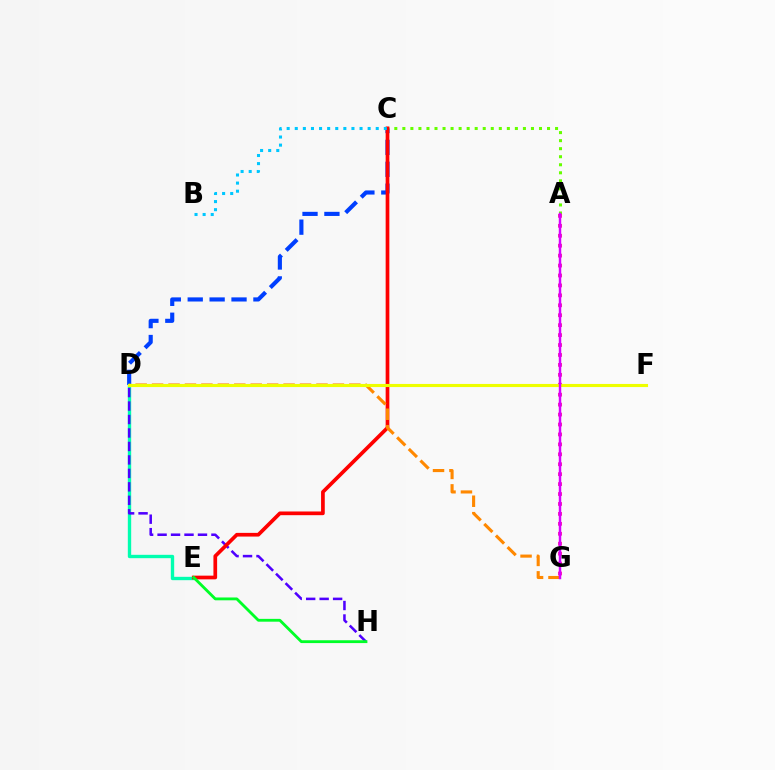{('C', 'D'): [{'color': '#003fff', 'line_style': 'dashed', 'thickness': 2.98}], ('D', 'E'): [{'color': '#00ffaf', 'line_style': 'solid', 'thickness': 2.42}], ('D', 'H'): [{'color': '#4f00ff', 'line_style': 'dashed', 'thickness': 1.83}], ('A', 'C'): [{'color': '#66ff00', 'line_style': 'dotted', 'thickness': 2.18}], ('C', 'E'): [{'color': '#ff0000', 'line_style': 'solid', 'thickness': 2.66}], ('D', 'G'): [{'color': '#ff8800', 'line_style': 'dashed', 'thickness': 2.23}], ('A', 'G'): [{'color': '#ff00a0', 'line_style': 'dotted', 'thickness': 2.7}, {'color': '#d600ff', 'line_style': 'solid', 'thickness': 1.77}], ('E', 'H'): [{'color': '#00ff27', 'line_style': 'solid', 'thickness': 2.04}], ('B', 'C'): [{'color': '#00c7ff', 'line_style': 'dotted', 'thickness': 2.2}], ('D', 'F'): [{'color': '#eeff00', 'line_style': 'solid', 'thickness': 2.24}]}